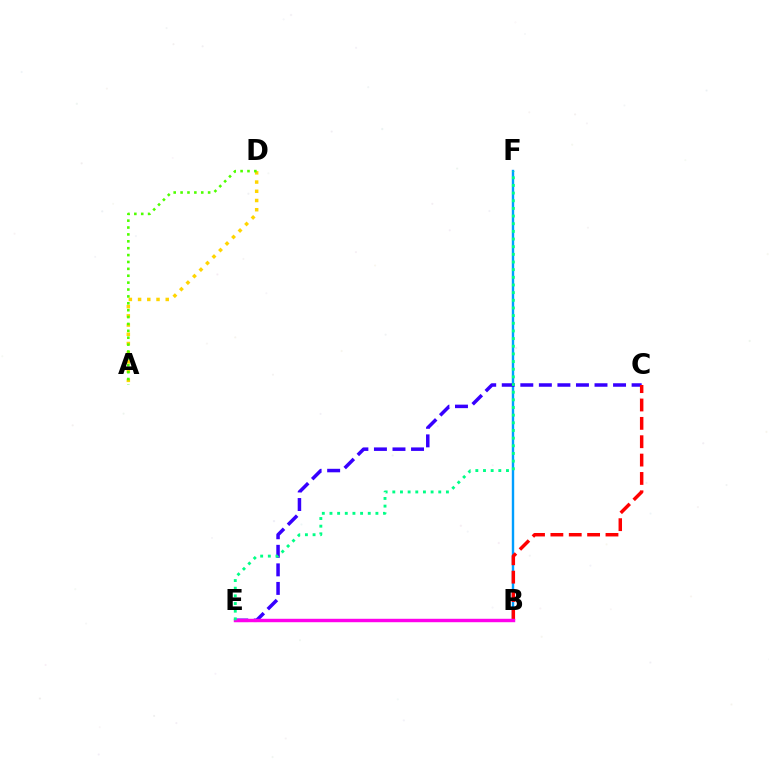{('B', 'F'): [{'color': '#009eff', 'line_style': 'solid', 'thickness': 1.73}], ('C', 'E'): [{'color': '#3700ff', 'line_style': 'dashed', 'thickness': 2.52}], ('A', 'D'): [{'color': '#ffd500', 'line_style': 'dotted', 'thickness': 2.5}, {'color': '#4fff00', 'line_style': 'dotted', 'thickness': 1.87}], ('B', 'C'): [{'color': '#ff0000', 'line_style': 'dashed', 'thickness': 2.49}], ('B', 'E'): [{'color': '#ff00ed', 'line_style': 'solid', 'thickness': 2.47}], ('E', 'F'): [{'color': '#00ff86', 'line_style': 'dotted', 'thickness': 2.08}]}